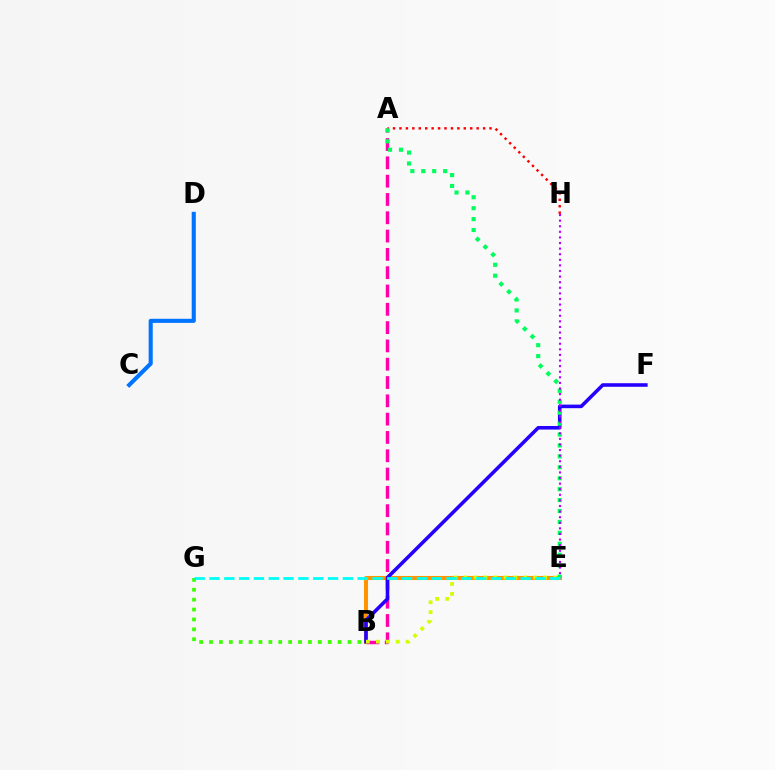{('C', 'D'): [{'color': '#0074ff', 'line_style': 'solid', 'thickness': 2.95}], ('B', 'G'): [{'color': '#3dff00', 'line_style': 'dotted', 'thickness': 2.69}], ('B', 'E'): [{'color': '#ff9400', 'line_style': 'solid', 'thickness': 2.94}, {'color': '#d1ff00', 'line_style': 'dotted', 'thickness': 2.7}], ('A', 'B'): [{'color': '#ff00ac', 'line_style': 'dashed', 'thickness': 2.49}], ('B', 'F'): [{'color': '#2500ff', 'line_style': 'solid', 'thickness': 2.57}], ('A', 'H'): [{'color': '#ff0000', 'line_style': 'dotted', 'thickness': 1.75}], ('A', 'E'): [{'color': '#00ff5c', 'line_style': 'dotted', 'thickness': 2.97}], ('E', 'H'): [{'color': '#b900ff', 'line_style': 'dotted', 'thickness': 1.52}], ('E', 'G'): [{'color': '#00fff6', 'line_style': 'dashed', 'thickness': 2.01}]}